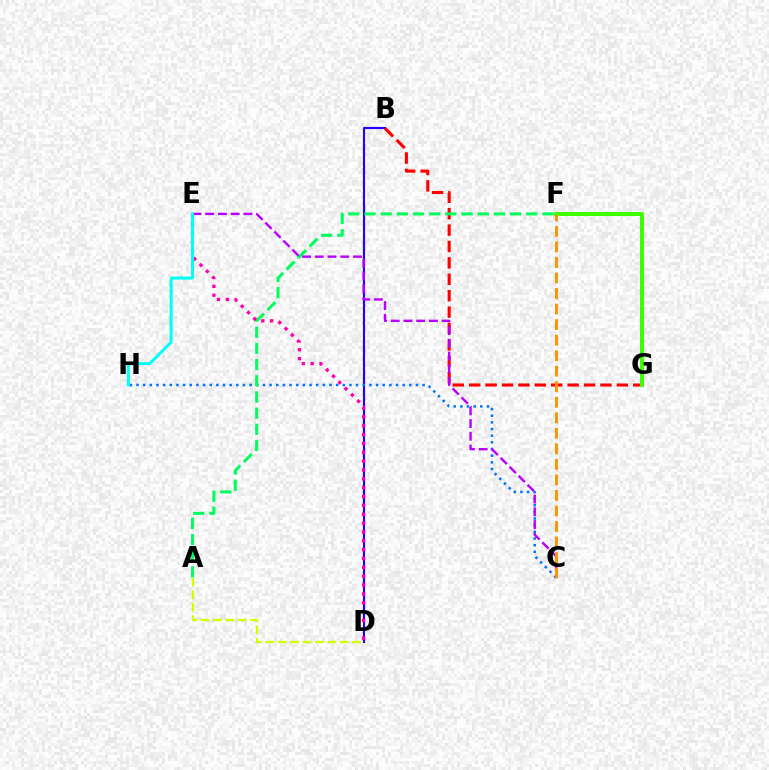{('B', 'D'): [{'color': '#2500ff', 'line_style': 'solid', 'thickness': 1.55}], ('C', 'H'): [{'color': '#0074ff', 'line_style': 'dotted', 'thickness': 1.81}], ('B', 'G'): [{'color': '#ff0000', 'line_style': 'dashed', 'thickness': 2.23}], ('F', 'G'): [{'color': '#3dff00', 'line_style': 'solid', 'thickness': 2.87}], ('A', 'F'): [{'color': '#00ff5c', 'line_style': 'dashed', 'thickness': 2.2}], ('C', 'E'): [{'color': '#b900ff', 'line_style': 'dashed', 'thickness': 1.73}], ('C', 'F'): [{'color': '#ff9400', 'line_style': 'dashed', 'thickness': 2.11}], ('A', 'D'): [{'color': '#d1ff00', 'line_style': 'dashed', 'thickness': 1.69}], ('D', 'E'): [{'color': '#ff00ac', 'line_style': 'dotted', 'thickness': 2.4}], ('E', 'H'): [{'color': '#00fff6', 'line_style': 'solid', 'thickness': 2.17}]}